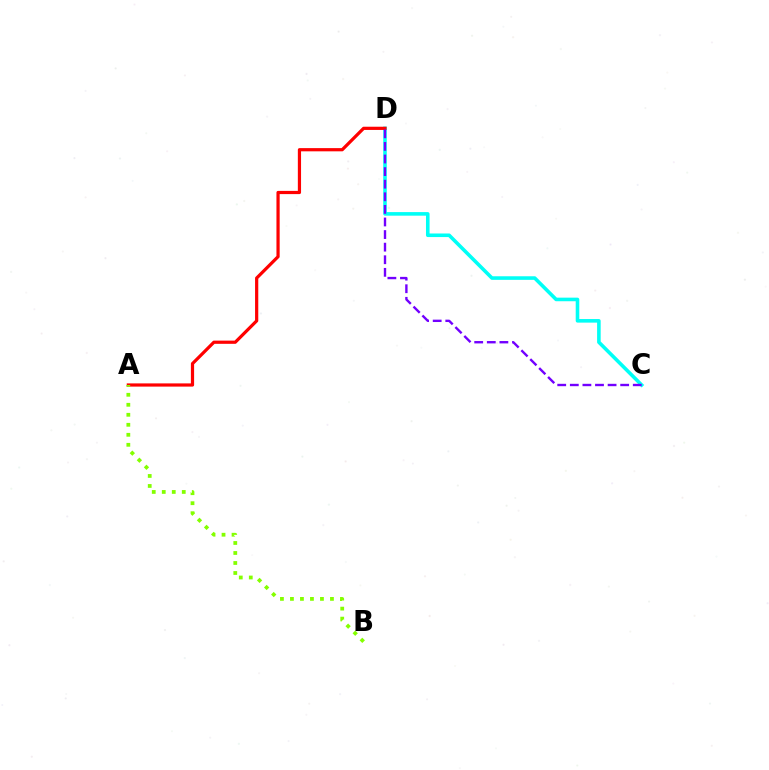{('C', 'D'): [{'color': '#00fff6', 'line_style': 'solid', 'thickness': 2.58}, {'color': '#7200ff', 'line_style': 'dashed', 'thickness': 1.71}], ('A', 'D'): [{'color': '#ff0000', 'line_style': 'solid', 'thickness': 2.31}], ('A', 'B'): [{'color': '#84ff00', 'line_style': 'dotted', 'thickness': 2.72}]}